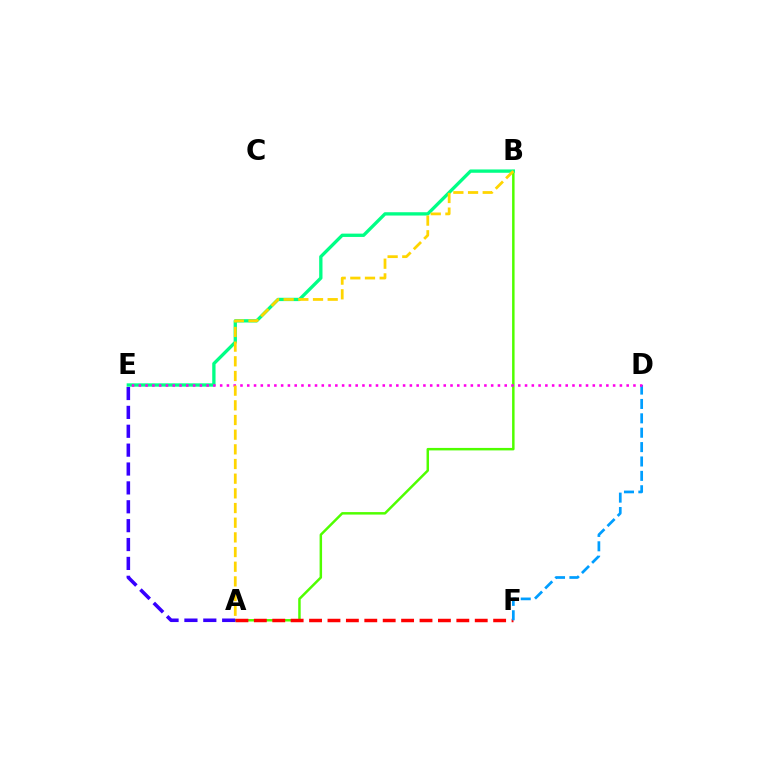{('A', 'B'): [{'color': '#4fff00', 'line_style': 'solid', 'thickness': 1.78}, {'color': '#ffd500', 'line_style': 'dashed', 'thickness': 1.99}], ('A', 'F'): [{'color': '#ff0000', 'line_style': 'dashed', 'thickness': 2.5}], ('D', 'F'): [{'color': '#009eff', 'line_style': 'dashed', 'thickness': 1.95}], ('A', 'E'): [{'color': '#3700ff', 'line_style': 'dashed', 'thickness': 2.56}], ('B', 'E'): [{'color': '#00ff86', 'line_style': 'solid', 'thickness': 2.39}], ('D', 'E'): [{'color': '#ff00ed', 'line_style': 'dotted', 'thickness': 1.84}]}